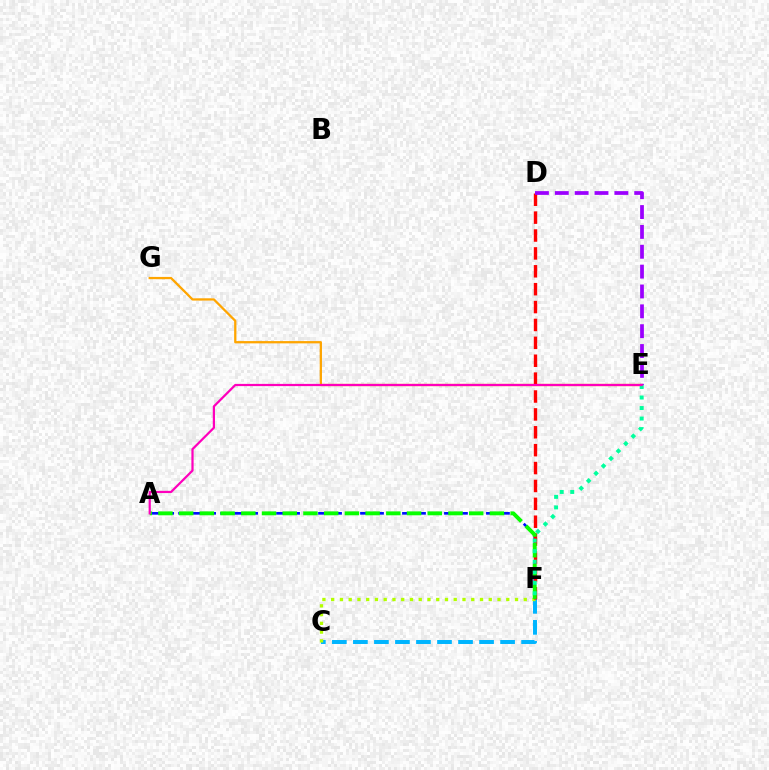{('C', 'F'): [{'color': '#00b5ff', 'line_style': 'dashed', 'thickness': 2.86}, {'color': '#b3ff00', 'line_style': 'dotted', 'thickness': 2.38}], ('E', 'G'): [{'color': '#ffa500', 'line_style': 'solid', 'thickness': 1.64}], ('A', 'F'): [{'color': '#0010ff', 'line_style': 'dashed', 'thickness': 1.9}, {'color': '#08ff00', 'line_style': 'dashed', 'thickness': 2.81}], ('D', 'F'): [{'color': '#ff0000', 'line_style': 'dashed', 'thickness': 2.43}], ('D', 'E'): [{'color': '#9b00ff', 'line_style': 'dashed', 'thickness': 2.7}], ('E', 'F'): [{'color': '#00ff9d', 'line_style': 'dotted', 'thickness': 2.86}], ('A', 'E'): [{'color': '#ff00bd', 'line_style': 'solid', 'thickness': 1.6}]}